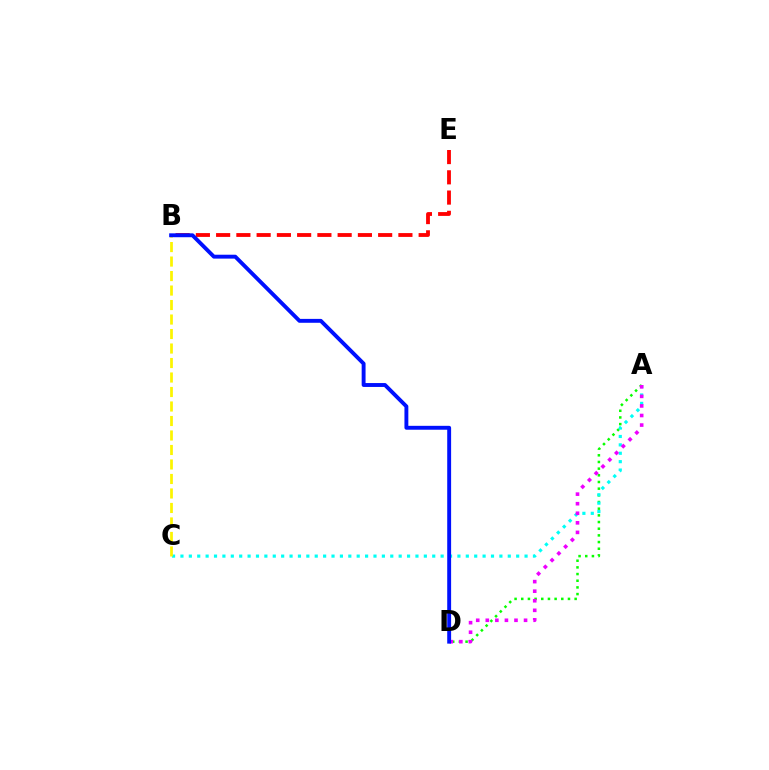{('A', 'D'): [{'color': '#08ff00', 'line_style': 'dotted', 'thickness': 1.81}, {'color': '#ee00ff', 'line_style': 'dotted', 'thickness': 2.6}], ('A', 'C'): [{'color': '#00fff6', 'line_style': 'dotted', 'thickness': 2.28}], ('B', 'C'): [{'color': '#fcf500', 'line_style': 'dashed', 'thickness': 1.97}], ('B', 'E'): [{'color': '#ff0000', 'line_style': 'dashed', 'thickness': 2.75}], ('B', 'D'): [{'color': '#0010ff', 'line_style': 'solid', 'thickness': 2.81}]}